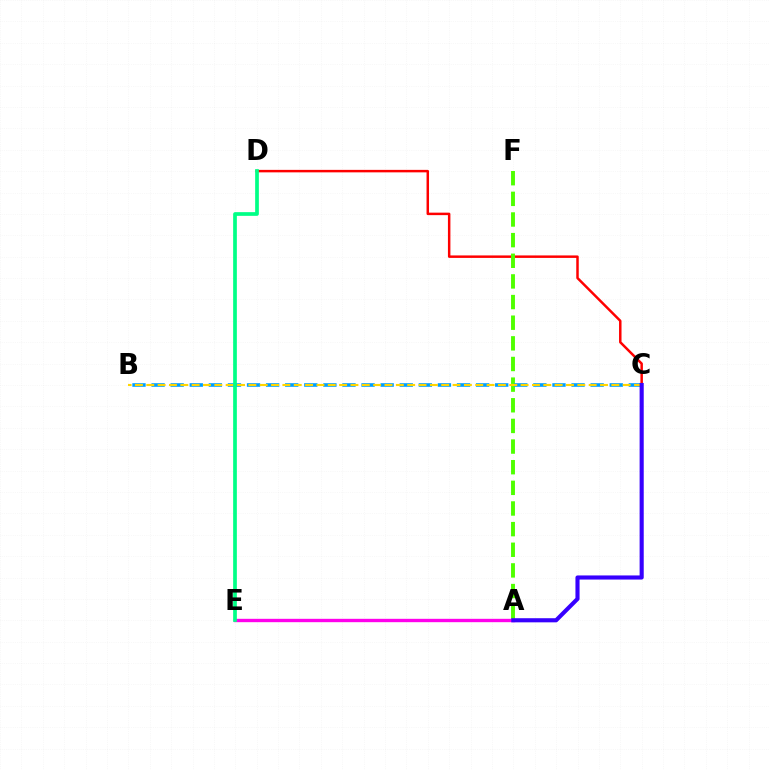{('C', 'D'): [{'color': '#ff0000', 'line_style': 'solid', 'thickness': 1.79}], ('A', 'F'): [{'color': '#4fff00', 'line_style': 'dashed', 'thickness': 2.8}], ('B', 'C'): [{'color': '#009eff', 'line_style': 'dashed', 'thickness': 2.59}, {'color': '#ffd500', 'line_style': 'dashed', 'thickness': 1.54}], ('A', 'E'): [{'color': '#ff00ed', 'line_style': 'solid', 'thickness': 2.43}], ('A', 'C'): [{'color': '#3700ff', 'line_style': 'solid', 'thickness': 2.96}], ('D', 'E'): [{'color': '#00ff86', 'line_style': 'solid', 'thickness': 2.66}]}